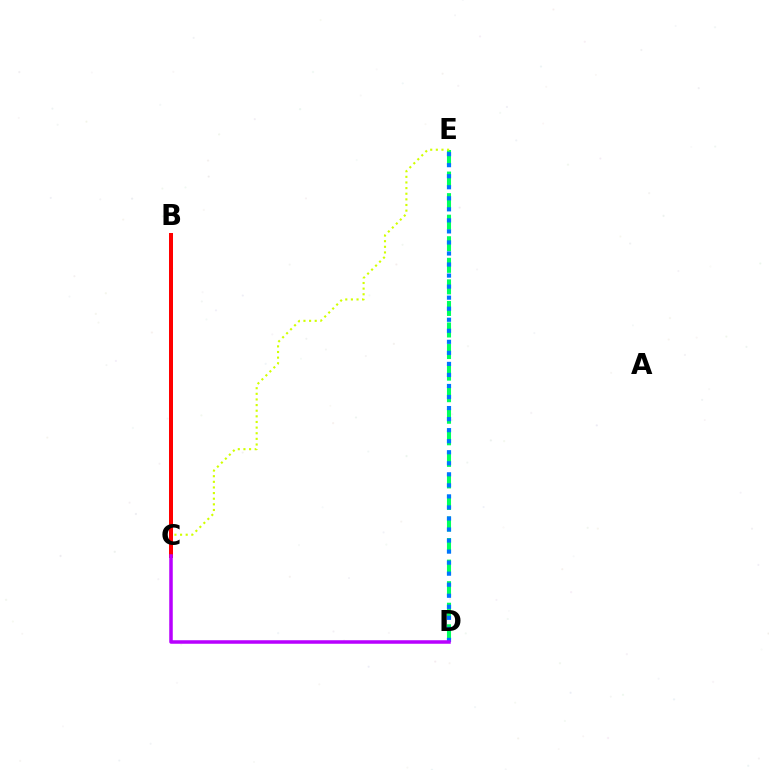{('D', 'E'): [{'color': '#00ff5c', 'line_style': 'dashed', 'thickness': 2.93}, {'color': '#0074ff', 'line_style': 'dotted', 'thickness': 3.0}], ('C', 'E'): [{'color': '#d1ff00', 'line_style': 'dotted', 'thickness': 1.53}], ('B', 'C'): [{'color': '#ff0000', 'line_style': 'solid', 'thickness': 2.88}], ('C', 'D'): [{'color': '#b900ff', 'line_style': 'solid', 'thickness': 2.53}]}